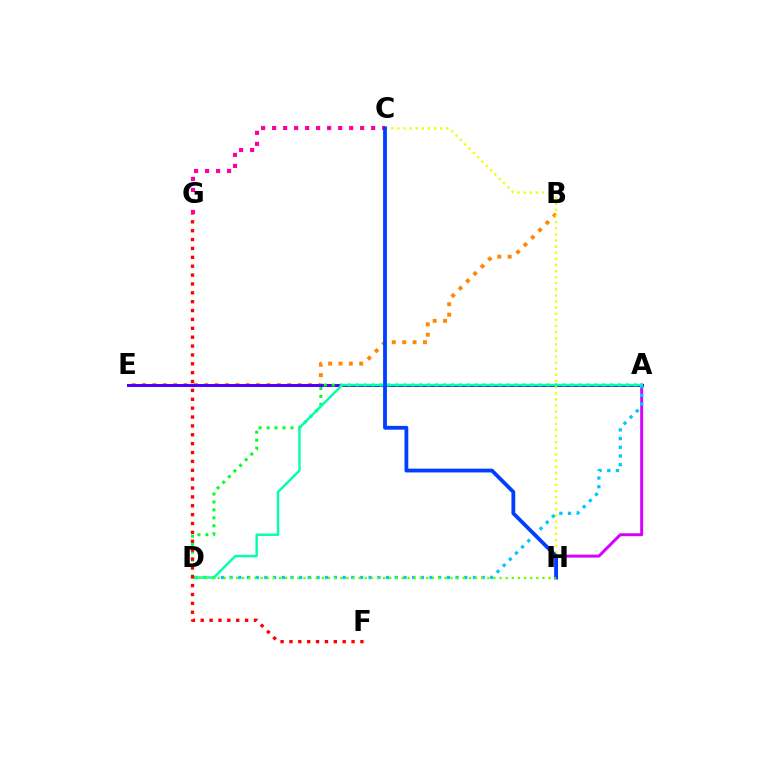{('A', 'H'): [{'color': '#d600ff', 'line_style': 'solid', 'thickness': 2.13}], ('B', 'E'): [{'color': '#ff8800', 'line_style': 'dotted', 'thickness': 2.82}], ('A', 'E'): [{'color': '#4f00ff', 'line_style': 'solid', 'thickness': 2.15}], ('A', 'D'): [{'color': '#00c7ff', 'line_style': 'dotted', 'thickness': 2.36}, {'color': '#00ff27', 'line_style': 'dotted', 'thickness': 2.16}, {'color': '#00ffaf', 'line_style': 'solid', 'thickness': 1.73}], ('C', 'H'): [{'color': '#eeff00', 'line_style': 'dotted', 'thickness': 1.66}, {'color': '#003fff', 'line_style': 'solid', 'thickness': 2.74}], ('C', 'G'): [{'color': '#ff00a0', 'line_style': 'dotted', 'thickness': 2.99}], ('D', 'H'): [{'color': '#66ff00', 'line_style': 'dotted', 'thickness': 1.67}], ('F', 'G'): [{'color': '#ff0000', 'line_style': 'dotted', 'thickness': 2.41}]}